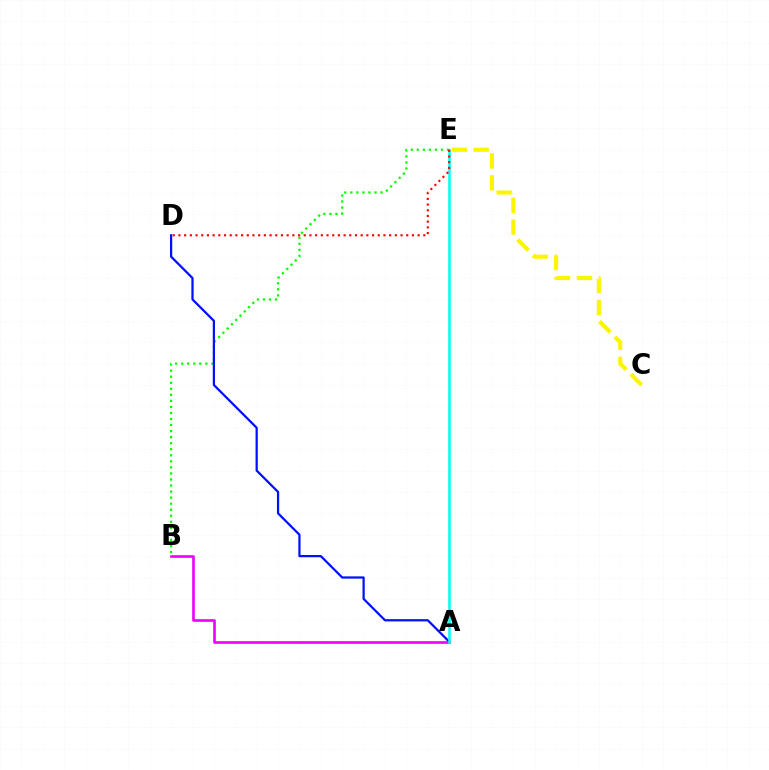{('C', 'E'): [{'color': '#fcf500', 'line_style': 'dashed', 'thickness': 2.98}], ('B', 'E'): [{'color': '#08ff00', 'line_style': 'dotted', 'thickness': 1.64}], ('A', 'D'): [{'color': '#0010ff', 'line_style': 'solid', 'thickness': 1.61}], ('A', 'B'): [{'color': '#ee00ff', 'line_style': 'solid', 'thickness': 1.91}], ('A', 'E'): [{'color': '#00fff6', 'line_style': 'solid', 'thickness': 1.86}], ('D', 'E'): [{'color': '#ff0000', 'line_style': 'dotted', 'thickness': 1.55}]}